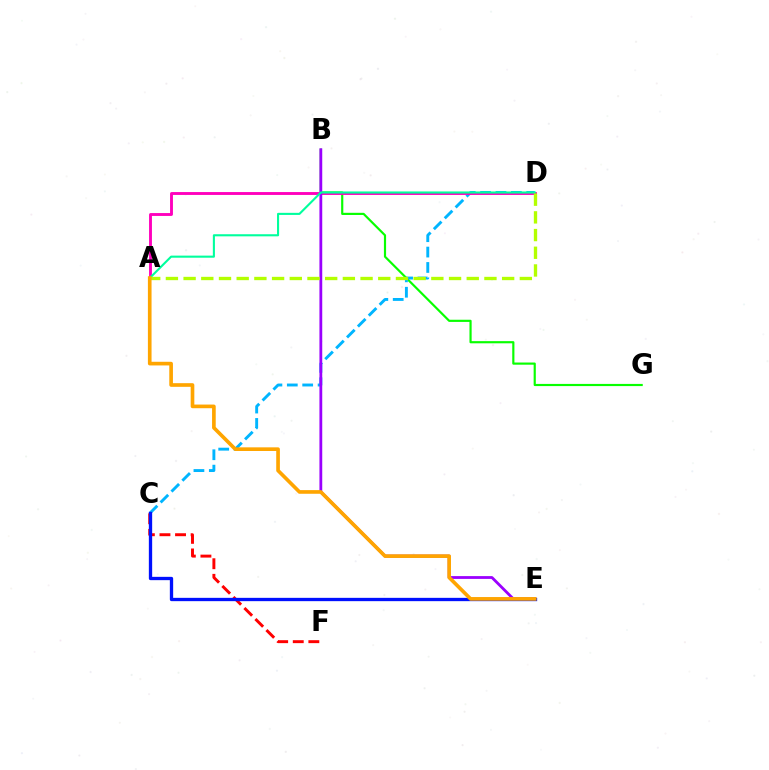{('B', 'G'): [{'color': '#08ff00', 'line_style': 'solid', 'thickness': 1.56}], ('C', 'D'): [{'color': '#00b5ff', 'line_style': 'dashed', 'thickness': 2.09}], ('A', 'D'): [{'color': '#ff00bd', 'line_style': 'solid', 'thickness': 2.08}, {'color': '#00ff9d', 'line_style': 'solid', 'thickness': 1.51}, {'color': '#b3ff00', 'line_style': 'dashed', 'thickness': 2.4}], ('B', 'E'): [{'color': '#9b00ff', 'line_style': 'solid', 'thickness': 2.01}], ('C', 'F'): [{'color': '#ff0000', 'line_style': 'dashed', 'thickness': 2.12}], ('C', 'E'): [{'color': '#0010ff', 'line_style': 'solid', 'thickness': 2.39}], ('A', 'E'): [{'color': '#ffa500', 'line_style': 'solid', 'thickness': 2.63}]}